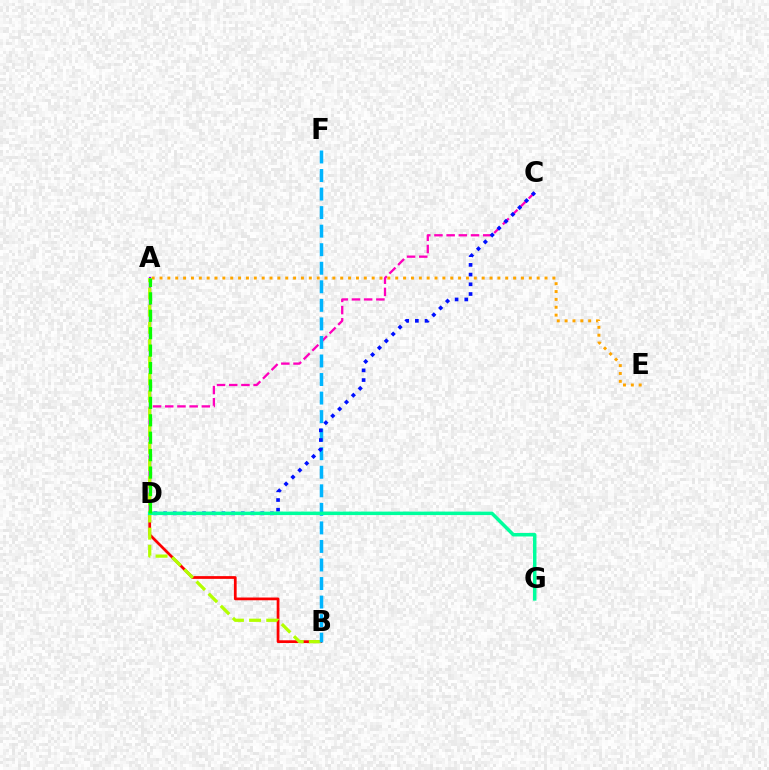{('B', 'D'): [{'color': '#ff0000', 'line_style': 'solid', 'thickness': 1.98}], ('A', 'D'): [{'color': '#9b00ff', 'line_style': 'solid', 'thickness': 1.66}, {'color': '#08ff00', 'line_style': 'dashed', 'thickness': 2.37}], ('C', 'D'): [{'color': '#ff00bd', 'line_style': 'dashed', 'thickness': 1.66}, {'color': '#0010ff', 'line_style': 'dotted', 'thickness': 2.64}], ('A', 'B'): [{'color': '#b3ff00', 'line_style': 'dashed', 'thickness': 2.33}], ('B', 'F'): [{'color': '#00b5ff', 'line_style': 'dashed', 'thickness': 2.52}], ('A', 'E'): [{'color': '#ffa500', 'line_style': 'dotted', 'thickness': 2.13}], ('D', 'G'): [{'color': '#00ff9d', 'line_style': 'solid', 'thickness': 2.51}]}